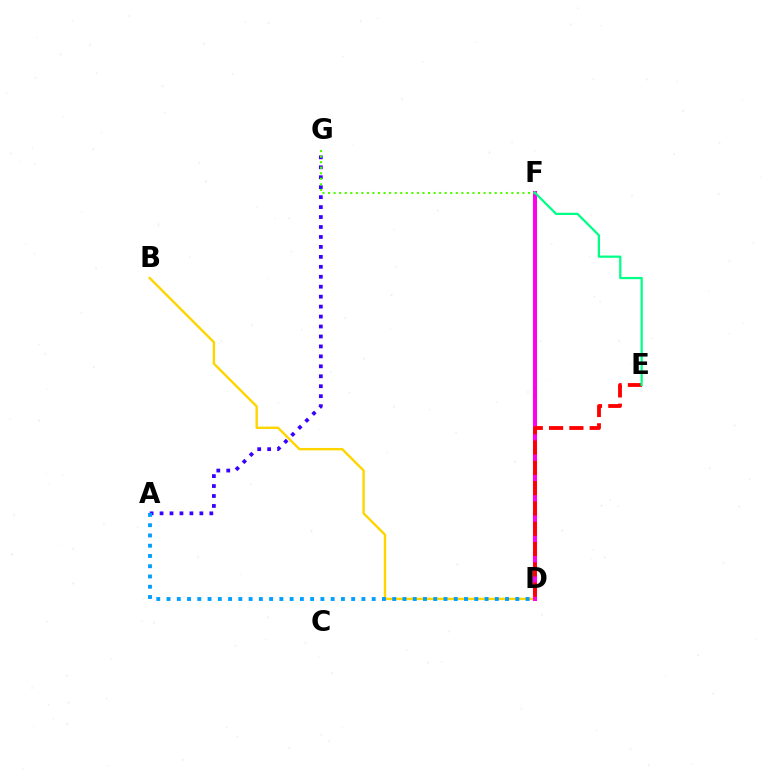{('A', 'G'): [{'color': '#3700ff', 'line_style': 'dotted', 'thickness': 2.7}], ('B', 'D'): [{'color': '#ffd500', 'line_style': 'solid', 'thickness': 1.73}], ('A', 'D'): [{'color': '#009eff', 'line_style': 'dotted', 'thickness': 2.79}], ('D', 'F'): [{'color': '#ff00ed', 'line_style': 'solid', 'thickness': 2.92}], ('D', 'E'): [{'color': '#ff0000', 'line_style': 'dashed', 'thickness': 2.76}], ('F', 'G'): [{'color': '#4fff00', 'line_style': 'dotted', 'thickness': 1.51}], ('E', 'F'): [{'color': '#00ff86', 'line_style': 'solid', 'thickness': 1.61}]}